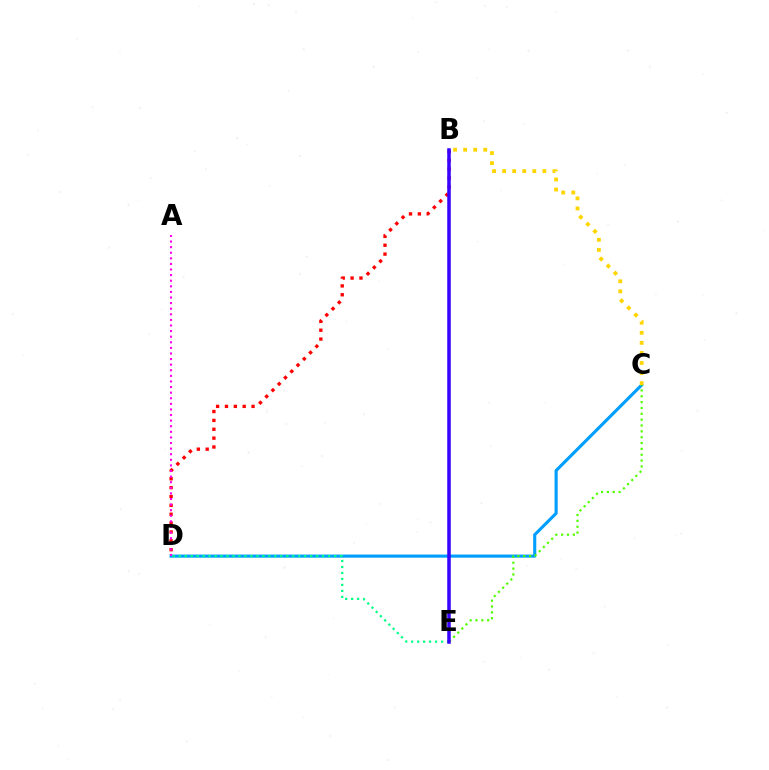{('B', 'D'): [{'color': '#ff0000', 'line_style': 'dotted', 'thickness': 2.41}], ('C', 'D'): [{'color': '#009eff', 'line_style': 'solid', 'thickness': 2.23}], ('D', 'E'): [{'color': '#00ff86', 'line_style': 'dotted', 'thickness': 1.62}], ('C', 'E'): [{'color': '#4fff00', 'line_style': 'dotted', 'thickness': 1.59}], ('B', 'C'): [{'color': '#ffd500', 'line_style': 'dotted', 'thickness': 2.73}], ('A', 'D'): [{'color': '#ff00ed', 'line_style': 'dotted', 'thickness': 1.52}], ('B', 'E'): [{'color': '#3700ff', 'line_style': 'solid', 'thickness': 2.53}]}